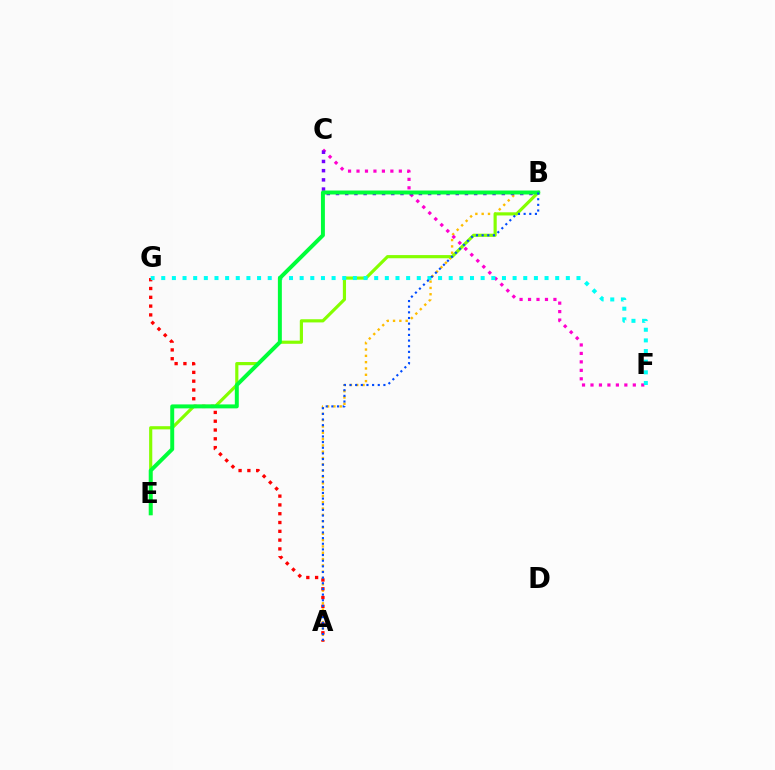{('A', 'B'): [{'color': '#ffbd00', 'line_style': 'dotted', 'thickness': 1.72}, {'color': '#004bff', 'line_style': 'dotted', 'thickness': 1.53}], ('C', 'F'): [{'color': '#ff00cf', 'line_style': 'dotted', 'thickness': 2.3}], ('A', 'G'): [{'color': '#ff0000', 'line_style': 'dotted', 'thickness': 2.39}], ('B', 'C'): [{'color': '#7200ff', 'line_style': 'dotted', 'thickness': 2.5}], ('B', 'E'): [{'color': '#84ff00', 'line_style': 'solid', 'thickness': 2.28}, {'color': '#00ff39', 'line_style': 'solid', 'thickness': 2.85}], ('F', 'G'): [{'color': '#00fff6', 'line_style': 'dotted', 'thickness': 2.89}]}